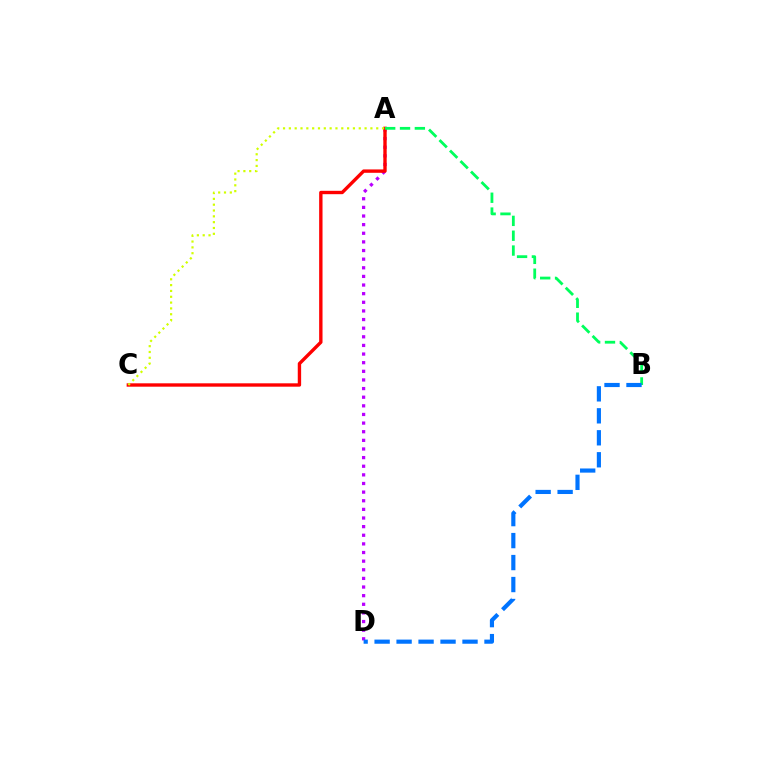{('A', 'D'): [{'color': '#b900ff', 'line_style': 'dotted', 'thickness': 2.34}], ('A', 'C'): [{'color': '#ff0000', 'line_style': 'solid', 'thickness': 2.43}, {'color': '#d1ff00', 'line_style': 'dotted', 'thickness': 1.58}], ('A', 'B'): [{'color': '#00ff5c', 'line_style': 'dashed', 'thickness': 2.02}], ('B', 'D'): [{'color': '#0074ff', 'line_style': 'dashed', 'thickness': 2.99}]}